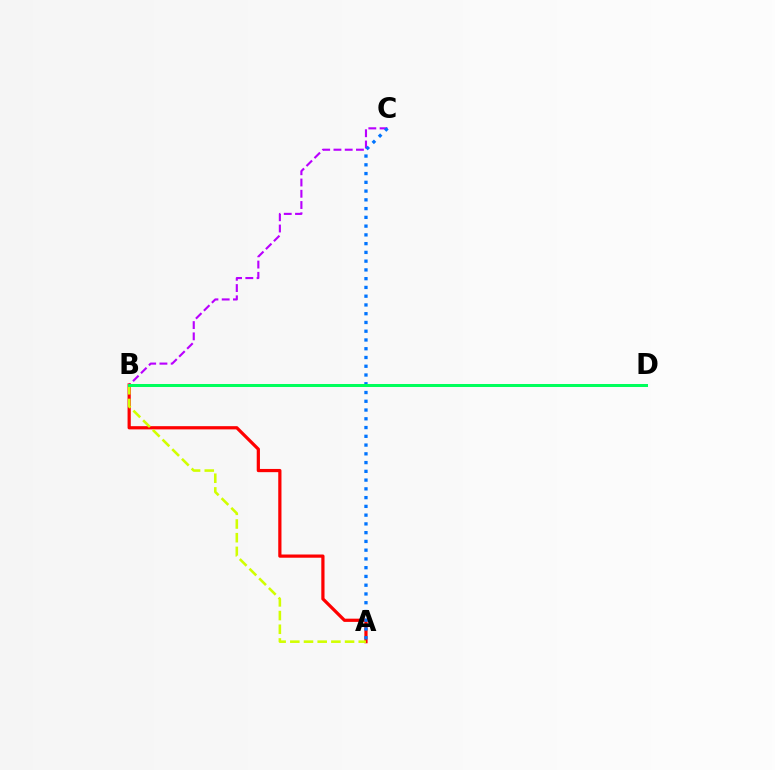{('B', 'C'): [{'color': '#b900ff', 'line_style': 'dashed', 'thickness': 1.53}], ('A', 'B'): [{'color': '#ff0000', 'line_style': 'solid', 'thickness': 2.32}, {'color': '#d1ff00', 'line_style': 'dashed', 'thickness': 1.86}], ('A', 'C'): [{'color': '#0074ff', 'line_style': 'dotted', 'thickness': 2.38}], ('B', 'D'): [{'color': '#00ff5c', 'line_style': 'solid', 'thickness': 2.17}]}